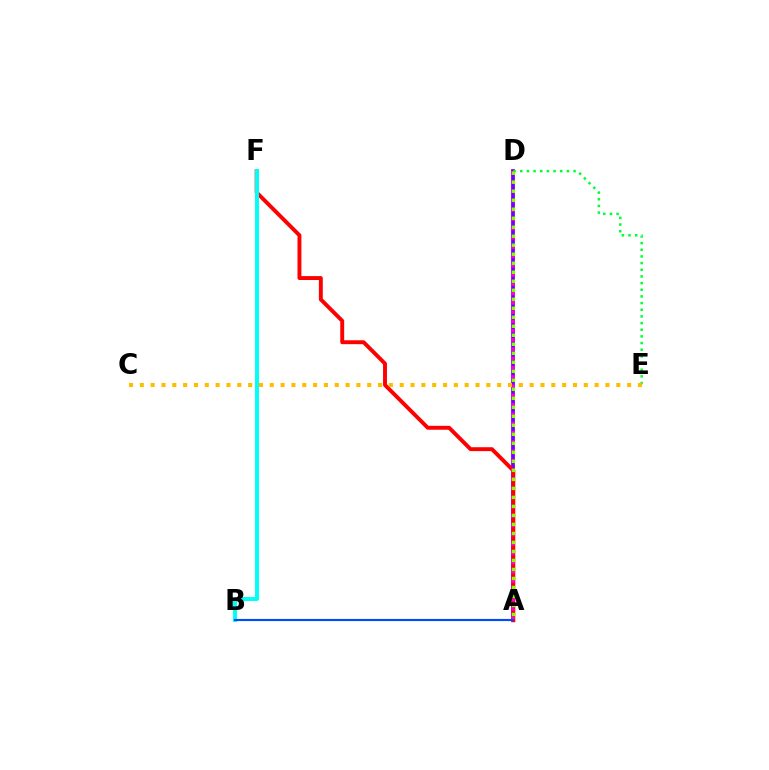{('A', 'D'): [{'color': '#7200ff', 'line_style': 'solid', 'thickness': 2.72}, {'color': '#ff00cf', 'line_style': 'dotted', 'thickness': 2.52}, {'color': '#84ff00', 'line_style': 'dotted', 'thickness': 2.45}], ('A', 'F'): [{'color': '#ff0000', 'line_style': 'solid', 'thickness': 2.81}], ('D', 'E'): [{'color': '#00ff39', 'line_style': 'dotted', 'thickness': 1.81}], ('B', 'F'): [{'color': '#00fff6', 'line_style': 'solid', 'thickness': 2.85}], ('A', 'B'): [{'color': '#004bff', 'line_style': 'solid', 'thickness': 1.54}], ('C', 'E'): [{'color': '#ffbd00', 'line_style': 'dotted', 'thickness': 2.94}]}